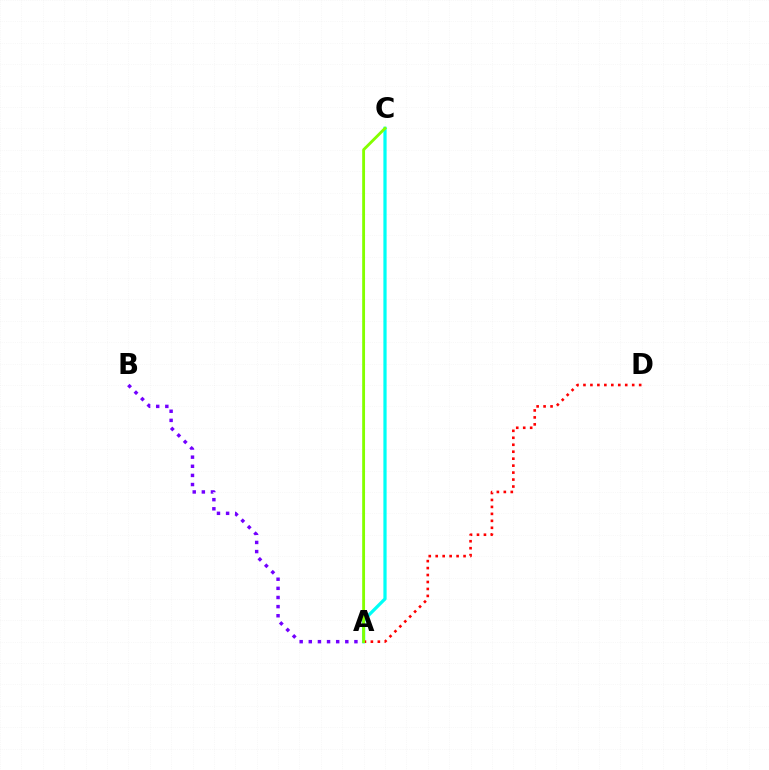{('A', 'B'): [{'color': '#7200ff', 'line_style': 'dotted', 'thickness': 2.48}], ('A', 'C'): [{'color': '#00fff6', 'line_style': 'solid', 'thickness': 2.33}, {'color': '#84ff00', 'line_style': 'solid', 'thickness': 2.05}], ('A', 'D'): [{'color': '#ff0000', 'line_style': 'dotted', 'thickness': 1.89}]}